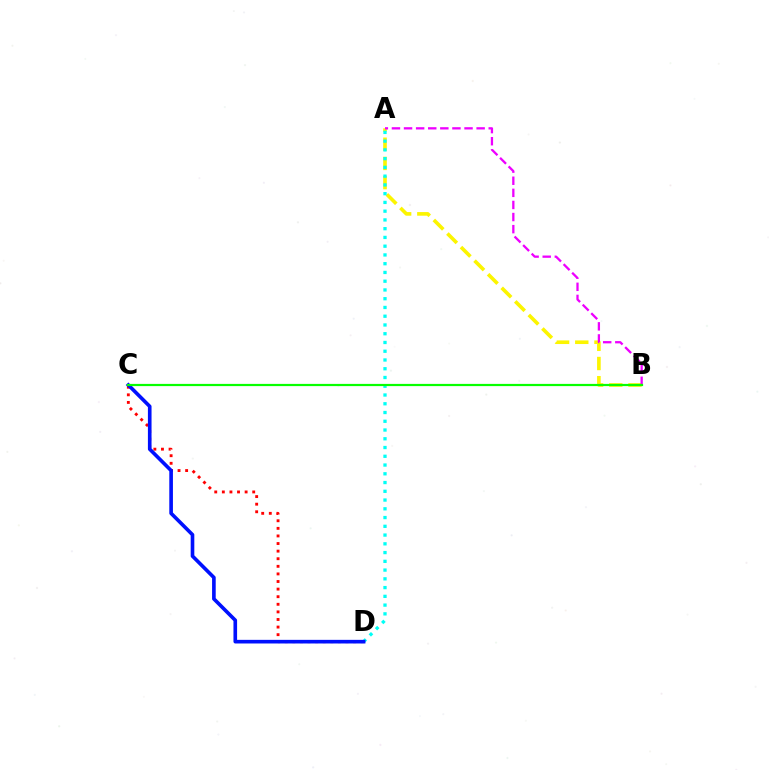{('A', 'B'): [{'color': '#fcf500', 'line_style': 'dashed', 'thickness': 2.61}, {'color': '#ee00ff', 'line_style': 'dashed', 'thickness': 1.64}], ('A', 'D'): [{'color': '#00fff6', 'line_style': 'dotted', 'thickness': 2.38}], ('C', 'D'): [{'color': '#ff0000', 'line_style': 'dotted', 'thickness': 2.06}, {'color': '#0010ff', 'line_style': 'solid', 'thickness': 2.62}], ('B', 'C'): [{'color': '#08ff00', 'line_style': 'solid', 'thickness': 1.59}]}